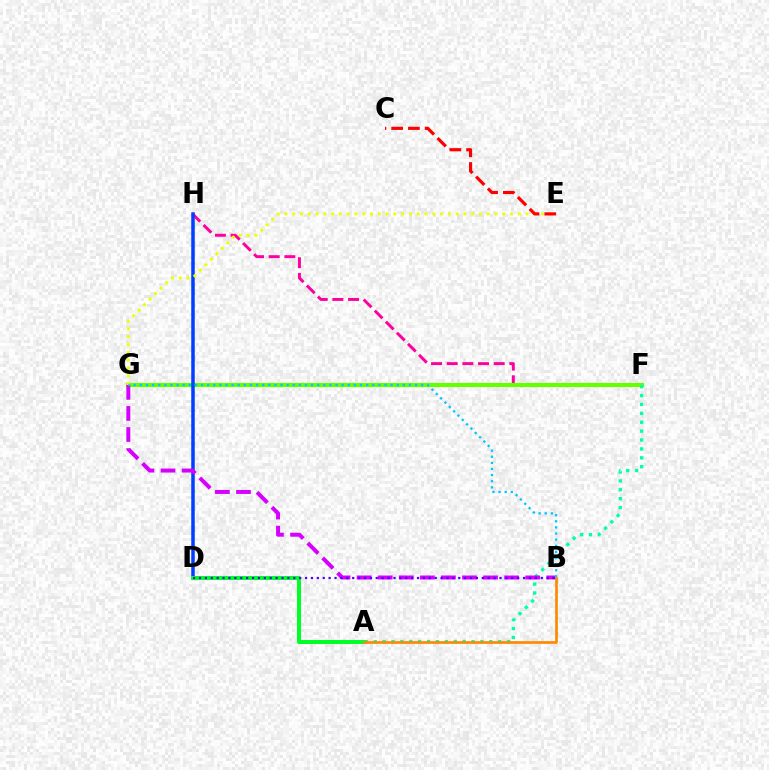{('F', 'H'): [{'color': '#ff00a0', 'line_style': 'dashed', 'thickness': 2.13}], ('F', 'G'): [{'color': '#66ff00', 'line_style': 'solid', 'thickness': 2.98}], ('A', 'F'): [{'color': '#00ffaf', 'line_style': 'dotted', 'thickness': 2.42}], ('D', 'H'): [{'color': '#003fff', 'line_style': 'solid', 'thickness': 2.52}], ('E', 'G'): [{'color': '#eeff00', 'line_style': 'dotted', 'thickness': 2.11}], ('B', 'G'): [{'color': '#d600ff', 'line_style': 'dashed', 'thickness': 2.86}, {'color': '#00c7ff', 'line_style': 'dotted', 'thickness': 1.66}], ('A', 'D'): [{'color': '#00ff27', 'line_style': 'solid', 'thickness': 2.87}], ('B', 'D'): [{'color': '#4f00ff', 'line_style': 'dotted', 'thickness': 1.6}], ('C', 'E'): [{'color': '#ff0000', 'line_style': 'dashed', 'thickness': 2.28}], ('A', 'B'): [{'color': '#ff8800', 'line_style': 'solid', 'thickness': 1.93}]}